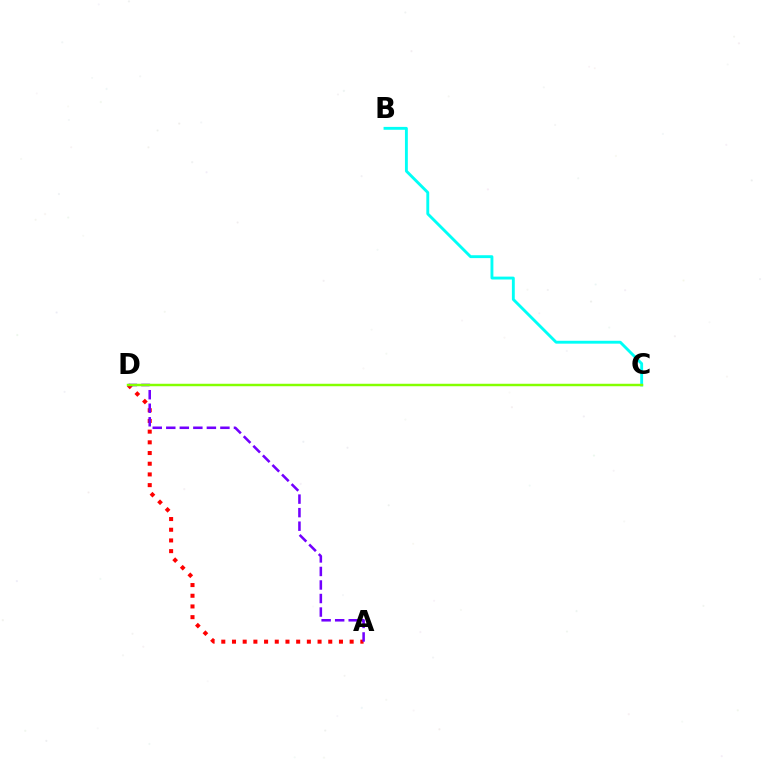{('B', 'C'): [{'color': '#00fff6', 'line_style': 'solid', 'thickness': 2.07}], ('A', 'D'): [{'color': '#ff0000', 'line_style': 'dotted', 'thickness': 2.91}, {'color': '#7200ff', 'line_style': 'dashed', 'thickness': 1.84}], ('C', 'D'): [{'color': '#84ff00', 'line_style': 'solid', 'thickness': 1.77}]}